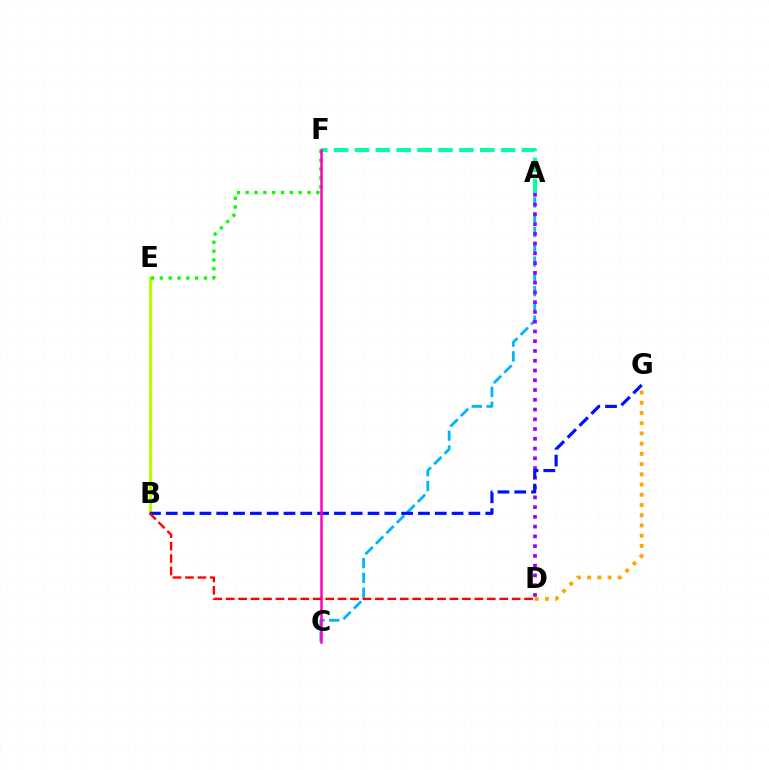{('A', 'C'): [{'color': '#00b5ff', 'line_style': 'dashed', 'thickness': 2.01}], ('B', 'E'): [{'color': '#b3ff00', 'line_style': 'solid', 'thickness': 2.24}], ('A', 'D'): [{'color': '#9b00ff', 'line_style': 'dotted', 'thickness': 2.65}], ('A', 'F'): [{'color': '#00ff9d', 'line_style': 'dashed', 'thickness': 2.84}], ('E', 'F'): [{'color': '#08ff00', 'line_style': 'dotted', 'thickness': 2.4}], ('B', 'G'): [{'color': '#0010ff', 'line_style': 'dashed', 'thickness': 2.28}], ('C', 'F'): [{'color': '#ff00bd', 'line_style': 'solid', 'thickness': 1.8}], ('B', 'D'): [{'color': '#ff0000', 'line_style': 'dashed', 'thickness': 1.69}], ('D', 'G'): [{'color': '#ffa500', 'line_style': 'dotted', 'thickness': 2.78}]}